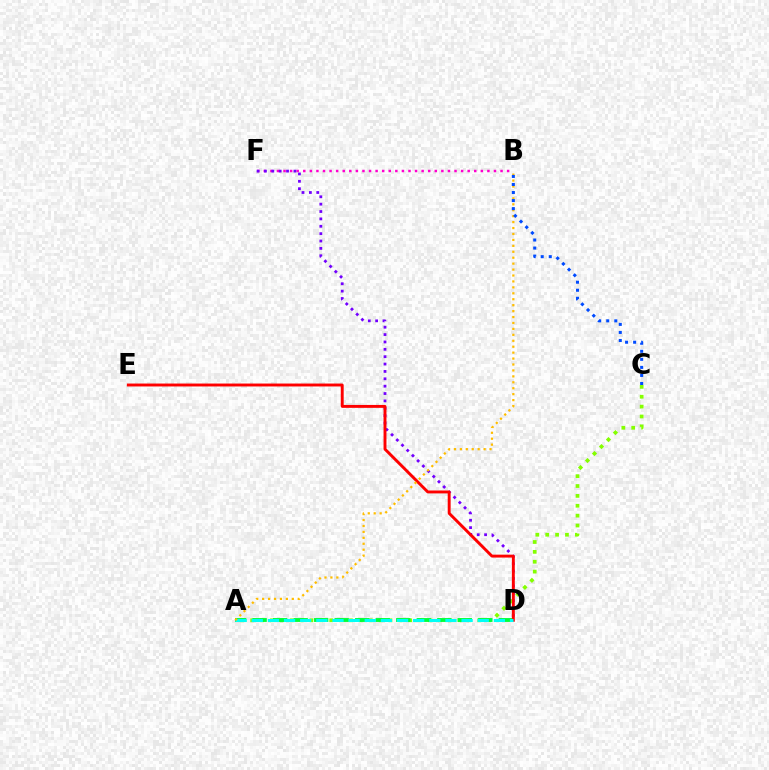{('A', 'C'): [{'color': '#84ff00', 'line_style': 'dotted', 'thickness': 2.68}], ('B', 'F'): [{'color': '#ff00cf', 'line_style': 'dotted', 'thickness': 1.79}], ('D', 'F'): [{'color': '#7200ff', 'line_style': 'dotted', 'thickness': 2.0}], ('A', 'D'): [{'color': '#00ff39', 'line_style': 'dashed', 'thickness': 2.79}, {'color': '#00fff6', 'line_style': 'dashed', 'thickness': 2.19}], ('D', 'E'): [{'color': '#ff0000', 'line_style': 'solid', 'thickness': 2.1}], ('A', 'B'): [{'color': '#ffbd00', 'line_style': 'dotted', 'thickness': 1.61}], ('B', 'C'): [{'color': '#004bff', 'line_style': 'dotted', 'thickness': 2.19}]}